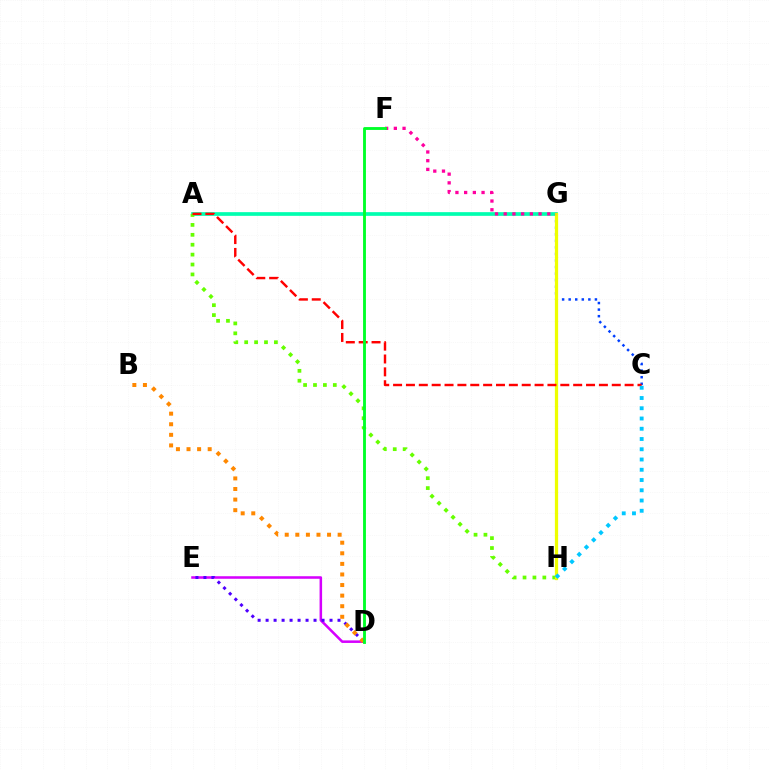{('D', 'E'): [{'color': '#d600ff', 'line_style': 'solid', 'thickness': 1.83}, {'color': '#4f00ff', 'line_style': 'dotted', 'thickness': 2.17}], ('A', 'G'): [{'color': '#00ffaf', 'line_style': 'solid', 'thickness': 2.66}], ('C', 'G'): [{'color': '#003fff', 'line_style': 'dotted', 'thickness': 1.78}], ('A', 'H'): [{'color': '#66ff00', 'line_style': 'dotted', 'thickness': 2.69}], ('G', 'H'): [{'color': '#eeff00', 'line_style': 'solid', 'thickness': 2.34}], ('F', 'G'): [{'color': '#ff00a0', 'line_style': 'dotted', 'thickness': 2.37}], ('A', 'C'): [{'color': '#ff0000', 'line_style': 'dashed', 'thickness': 1.75}], ('C', 'H'): [{'color': '#00c7ff', 'line_style': 'dotted', 'thickness': 2.79}], ('B', 'D'): [{'color': '#ff8800', 'line_style': 'dotted', 'thickness': 2.87}], ('D', 'F'): [{'color': '#00ff27', 'line_style': 'solid', 'thickness': 2.06}]}